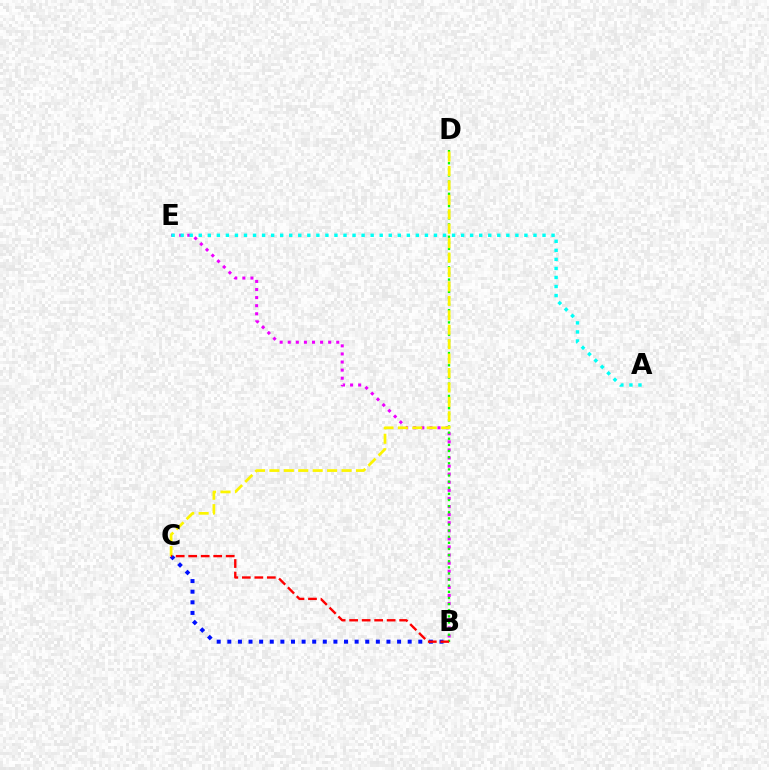{('B', 'C'): [{'color': '#0010ff', 'line_style': 'dotted', 'thickness': 2.88}, {'color': '#ff0000', 'line_style': 'dashed', 'thickness': 1.7}], ('B', 'E'): [{'color': '#ee00ff', 'line_style': 'dotted', 'thickness': 2.2}], ('A', 'E'): [{'color': '#00fff6', 'line_style': 'dotted', 'thickness': 2.46}], ('B', 'D'): [{'color': '#08ff00', 'line_style': 'dotted', 'thickness': 1.66}], ('C', 'D'): [{'color': '#fcf500', 'line_style': 'dashed', 'thickness': 1.96}]}